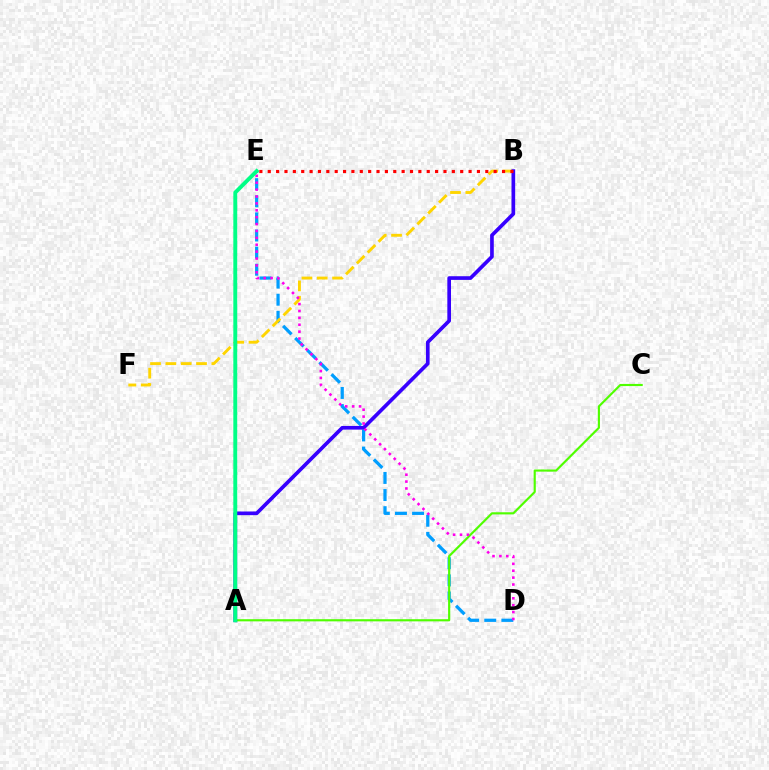{('D', 'E'): [{'color': '#009eff', 'line_style': 'dashed', 'thickness': 2.33}, {'color': '#ff00ed', 'line_style': 'dotted', 'thickness': 1.87}], ('B', 'F'): [{'color': '#ffd500', 'line_style': 'dashed', 'thickness': 2.08}], ('A', 'C'): [{'color': '#4fff00', 'line_style': 'solid', 'thickness': 1.55}], ('A', 'B'): [{'color': '#3700ff', 'line_style': 'solid', 'thickness': 2.64}], ('B', 'E'): [{'color': '#ff0000', 'line_style': 'dotted', 'thickness': 2.27}], ('A', 'E'): [{'color': '#00ff86', 'line_style': 'solid', 'thickness': 2.82}]}